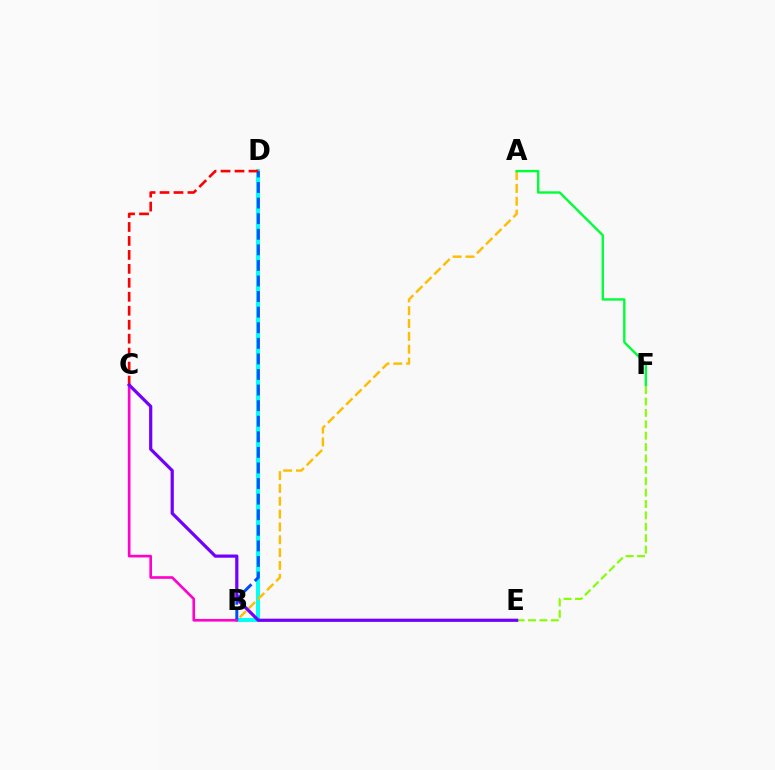{('B', 'D'): [{'color': '#00fff6', 'line_style': 'solid', 'thickness': 2.84}, {'color': '#004bff', 'line_style': 'dashed', 'thickness': 2.12}], ('A', 'B'): [{'color': '#ffbd00', 'line_style': 'dashed', 'thickness': 1.74}], ('E', 'F'): [{'color': '#84ff00', 'line_style': 'dashed', 'thickness': 1.55}], ('A', 'F'): [{'color': '#00ff39', 'line_style': 'solid', 'thickness': 1.72}], ('C', 'D'): [{'color': '#ff0000', 'line_style': 'dashed', 'thickness': 1.9}], ('B', 'C'): [{'color': '#ff00cf', 'line_style': 'solid', 'thickness': 1.9}], ('C', 'E'): [{'color': '#7200ff', 'line_style': 'solid', 'thickness': 2.3}]}